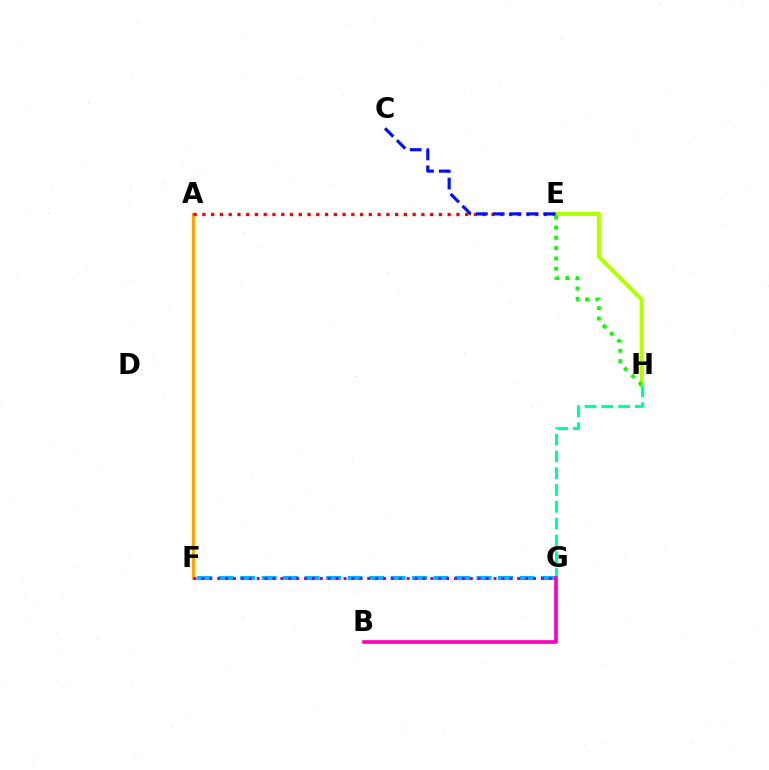{('F', 'G'): [{'color': '#00b5ff', 'line_style': 'dashed', 'thickness': 2.92}, {'color': '#9b00ff', 'line_style': 'dotted', 'thickness': 2.15}], ('A', 'F'): [{'color': '#ffa500', 'line_style': 'solid', 'thickness': 2.35}], ('E', 'H'): [{'color': '#b3ff00', 'line_style': 'solid', 'thickness': 2.93}, {'color': '#08ff00', 'line_style': 'dotted', 'thickness': 2.79}], ('A', 'E'): [{'color': '#ff0000', 'line_style': 'dotted', 'thickness': 2.38}], ('C', 'E'): [{'color': '#0010ff', 'line_style': 'dashed', 'thickness': 2.29}], ('G', 'H'): [{'color': '#00ff9d', 'line_style': 'dashed', 'thickness': 2.28}], ('B', 'G'): [{'color': '#ff00bd', 'line_style': 'solid', 'thickness': 2.64}]}